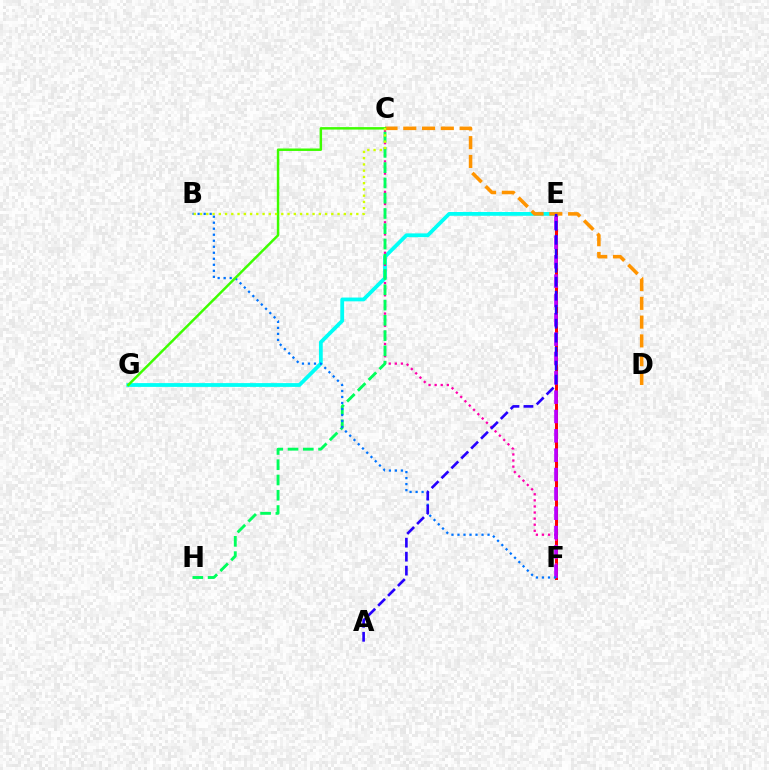{('E', 'F'): [{'color': '#ff0000', 'line_style': 'solid', 'thickness': 2.16}, {'color': '#b900ff', 'line_style': 'dashed', 'thickness': 2.63}], ('E', 'G'): [{'color': '#00fff6', 'line_style': 'solid', 'thickness': 2.73}], ('C', 'F'): [{'color': '#ff00ac', 'line_style': 'dotted', 'thickness': 1.65}], ('C', 'H'): [{'color': '#00ff5c', 'line_style': 'dashed', 'thickness': 2.07}], ('C', 'D'): [{'color': '#ff9400', 'line_style': 'dashed', 'thickness': 2.55}], ('B', 'F'): [{'color': '#0074ff', 'line_style': 'dotted', 'thickness': 1.63}], ('A', 'E'): [{'color': '#2500ff', 'line_style': 'dashed', 'thickness': 1.9}], ('C', 'G'): [{'color': '#3dff00', 'line_style': 'solid', 'thickness': 1.78}], ('B', 'C'): [{'color': '#d1ff00', 'line_style': 'dotted', 'thickness': 1.7}]}